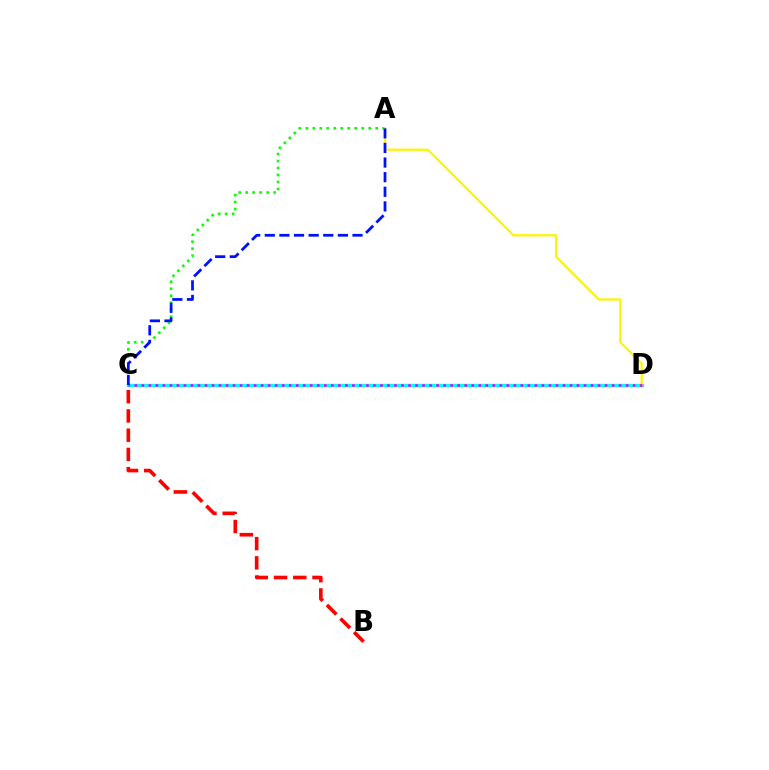{('A', 'C'): [{'color': '#08ff00', 'line_style': 'dotted', 'thickness': 1.9}, {'color': '#0010ff', 'line_style': 'dashed', 'thickness': 1.99}], ('C', 'D'): [{'color': '#00fff6', 'line_style': 'solid', 'thickness': 2.43}, {'color': '#ee00ff', 'line_style': 'dotted', 'thickness': 1.91}], ('A', 'D'): [{'color': '#fcf500', 'line_style': 'solid', 'thickness': 1.62}], ('B', 'C'): [{'color': '#ff0000', 'line_style': 'dashed', 'thickness': 2.61}]}